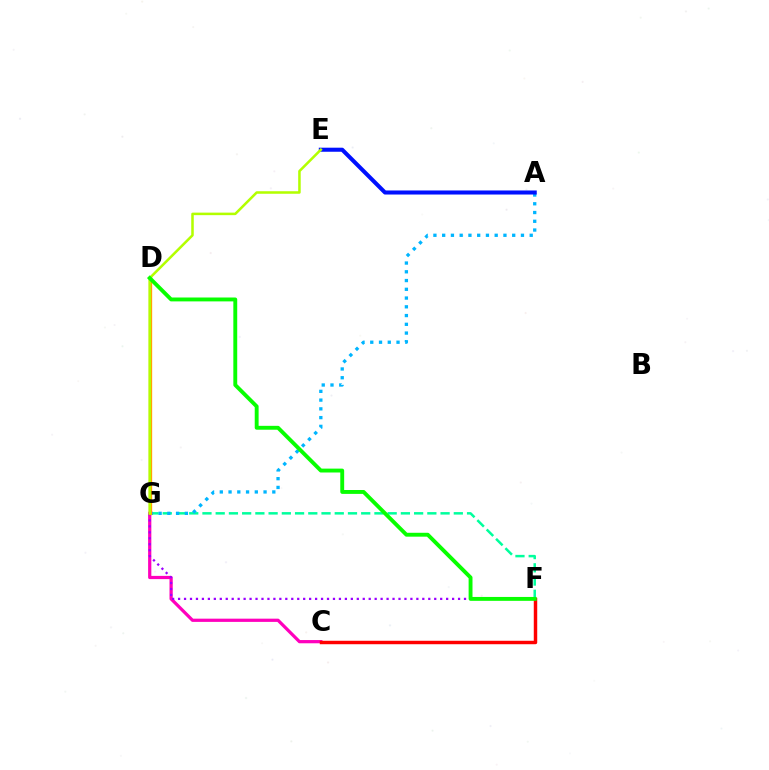{('C', 'G'): [{'color': '#ff00bd', 'line_style': 'solid', 'thickness': 2.32}], ('C', 'F'): [{'color': '#ff0000', 'line_style': 'solid', 'thickness': 2.49}], ('F', 'G'): [{'color': '#00ff9d', 'line_style': 'dashed', 'thickness': 1.8}, {'color': '#9b00ff', 'line_style': 'dotted', 'thickness': 1.62}], ('A', 'G'): [{'color': '#00b5ff', 'line_style': 'dotted', 'thickness': 2.38}], ('A', 'E'): [{'color': '#0010ff', 'line_style': 'solid', 'thickness': 2.92}], ('D', 'G'): [{'color': '#ffa500', 'line_style': 'solid', 'thickness': 2.4}], ('E', 'G'): [{'color': '#b3ff00', 'line_style': 'solid', 'thickness': 1.82}], ('D', 'F'): [{'color': '#08ff00', 'line_style': 'solid', 'thickness': 2.8}]}